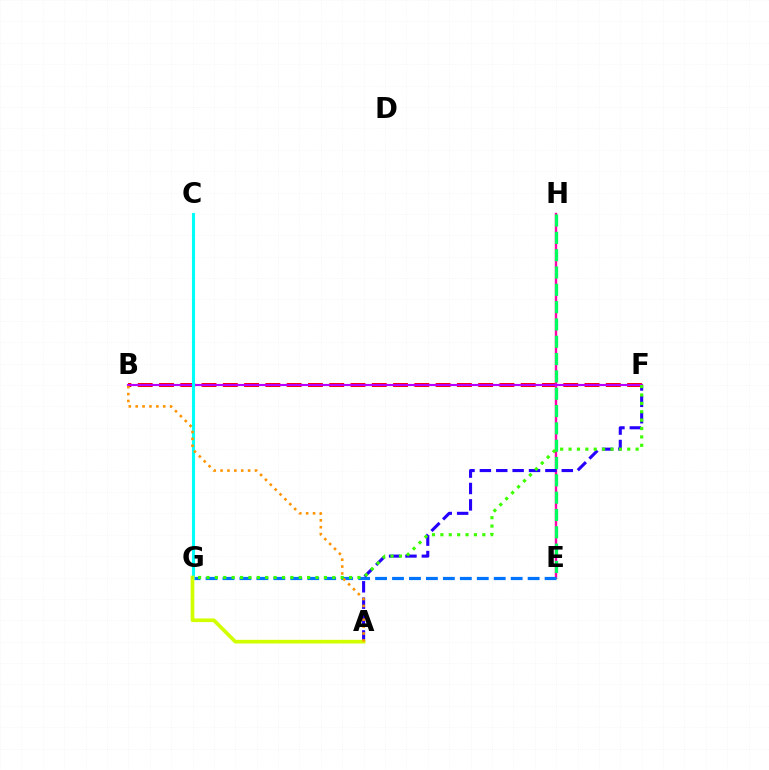{('B', 'F'): [{'color': '#ff0000', 'line_style': 'dashed', 'thickness': 2.89}, {'color': '#b900ff', 'line_style': 'solid', 'thickness': 1.55}], ('E', 'H'): [{'color': '#ff00ac', 'line_style': 'solid', 'thickness': 1.72}, {'color': '#00ff5c', 'line_style': 'dashed', 'thickness': 2.35}], ('E', 'G'): [{'color': '#0074ff', 'line_style': 'dashed', 'thickness': 2.3}], ('A', 'F'): [{'color': '#2500ff', 'line_style': 'dashed', 'thickness': 2.23}], ('C', 'G'): [{'color': '#00fff6', 'line_style': 'solid', 'thickness': 2.24}], ('A', 'G'): [{'color': '#d1ff00', 'line_style': 'solid', 'thickness': 2.65}], ('A', 'B'): [{'color': '#ff9400', 'line_style': 'dotted', 'thickness': 1.87}], ('F', 'G'): [{'color': '#3dff00', 'line_style': 'dotted', 'thickness': 2.28}]}